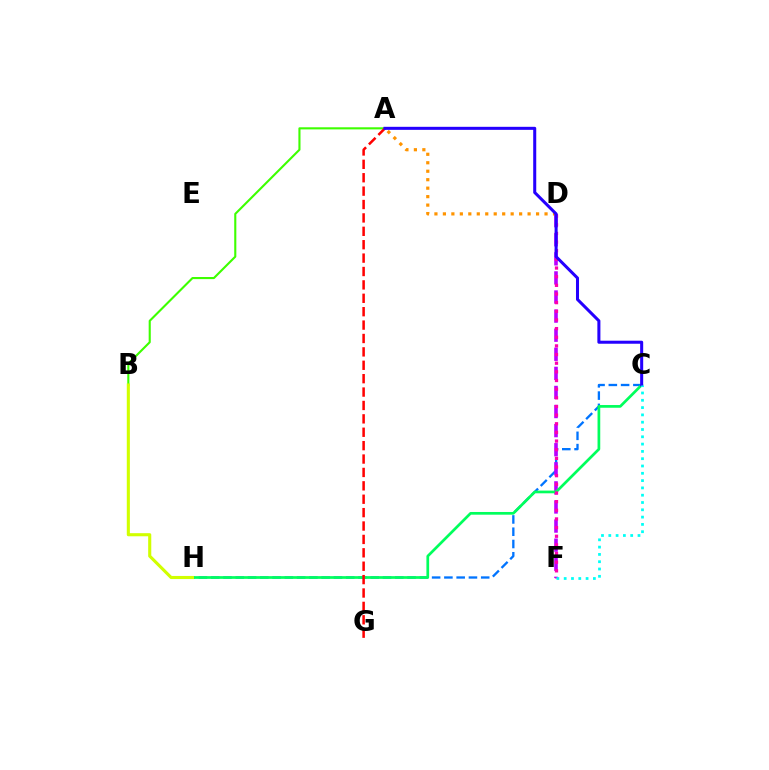{('C', 'H'): [{'color': '#0074ff', 'line_style': 'dashed', 'thickness': 1.67}, {'color': '#00ff5c', 'line_style': 'solid', 'thickness': 1.95}], ('A', 'B'): [{'color': '#3dff00', 'line_style': 'solid', 'thickness': 1.52}], ('A', 'D'): [{'color': '#ff9400', 'line_style': 'dotted', 'thickness': 2.3}], ('D', 'F'): [{'color': '#b900ff', 'line_style': 'dashed', 'thickness': 2.59}, {'color': '#ff00ac', 'line_style': 'dotted', 'thickness': 2.35}], ('A', 'G'): [{'color': '#ff0000', 'line_style': 'dashed', 'thickness': 1.82}], ('B', 'H'): [{'color': '#d1ff00', 'line_style': 'solid', 'thickness': 2.23}], ('A', 'C'): [{'color': '#2500ff', 'line_style': 'solid', 'thickness': 2.19}], ('C', 'F'): [{'color': '#00fff6', 'line_style': 'dotted', 'thickness': 1.98}]}